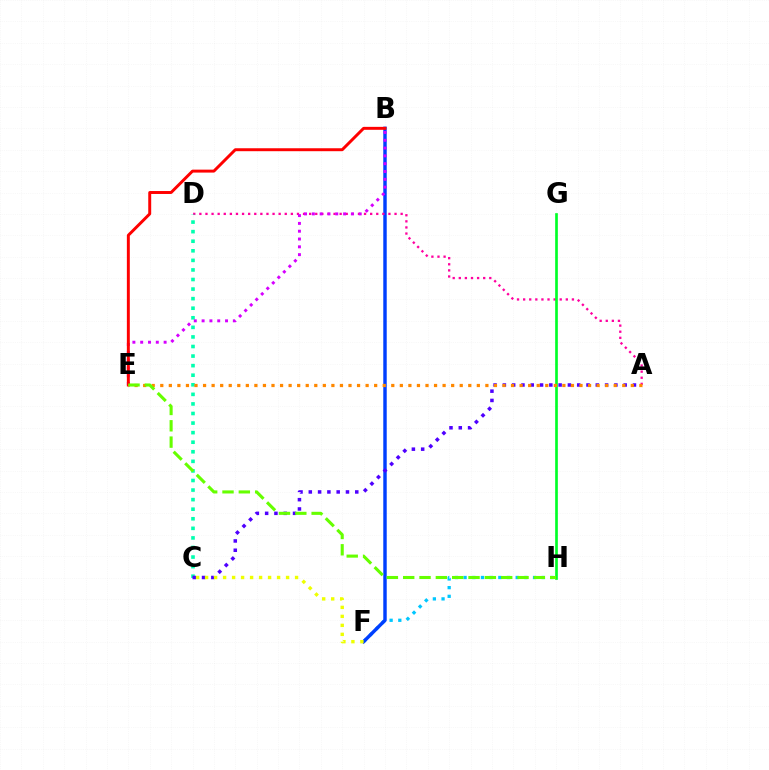{('F', 'H'): [{'color': '#00c7ff', 'line_style': 'dotted', 'thickness': 2.36}], ('B', 'F'): [{'color': '#003fff', 'line_style': 'solid', 'thickness': 2.48}], ('A', 'D'): [{'color': '#ff00a0', 'line_style': 'dotted', 'thickness': 1.66}], ('C', 'D'): [{'color': '#00ffaf', 'line_style': 'dotted', 'thickness': 2.6}], ('G', 'H'): [{'color': '#00ff27', 'line_style': 'solid', 'thickness': 1.92}], ('B', 'E'): [{'color': '#d600ff', 'line_style': 'dotted', 'thickness': 2.12}, {'color': '#ff0000', 'line_style': 'solid', 'thickness': 2.12}], ('A', 'C'): [{'color': '#4f00ff', 'line_style': 'dotted', 'thickness': 2.52}], ('A', 'E'): [{'color': '#ff8800', 'line_style': 'dotted', 'thickness': 2.32}], ('E', 'H'): [{'color': '#66ff00', 'line_style': 'dashed', 'thickness': 2.22}], ('C', 'F'): [{'color': '#eeff00', 'line_style': 'dotted', 'thickness': 2.44}]}